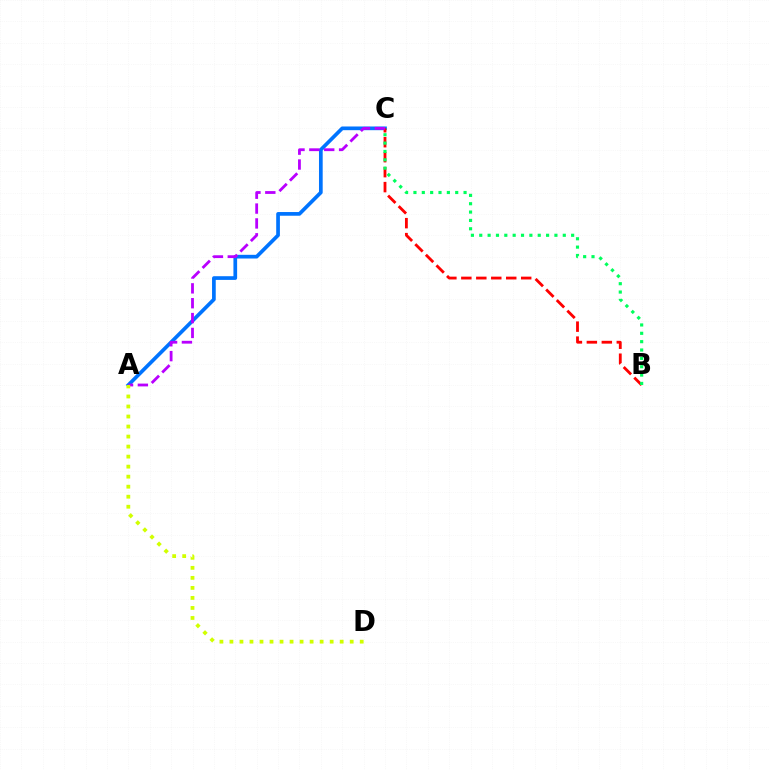{('A', 'C'): [{'color': '#0074ff', 'line_style': 'solid', 'thickness': 2.66}, {'color': '#b900ff', 'line_style': 'dashed', 'thickness': 2.02}], ('B', 'C'): [{'color': '#ff0000', 'line_style': 'dashed', 'thickness': 2.03}, {'color': '#00ff5c', 'line_style': 'dotted', 'thickness': 2.27}], ('A', 'D'): [{'color': '#d1ff00', 'line_style': 'dotted', 'thickness': 2.72}]}